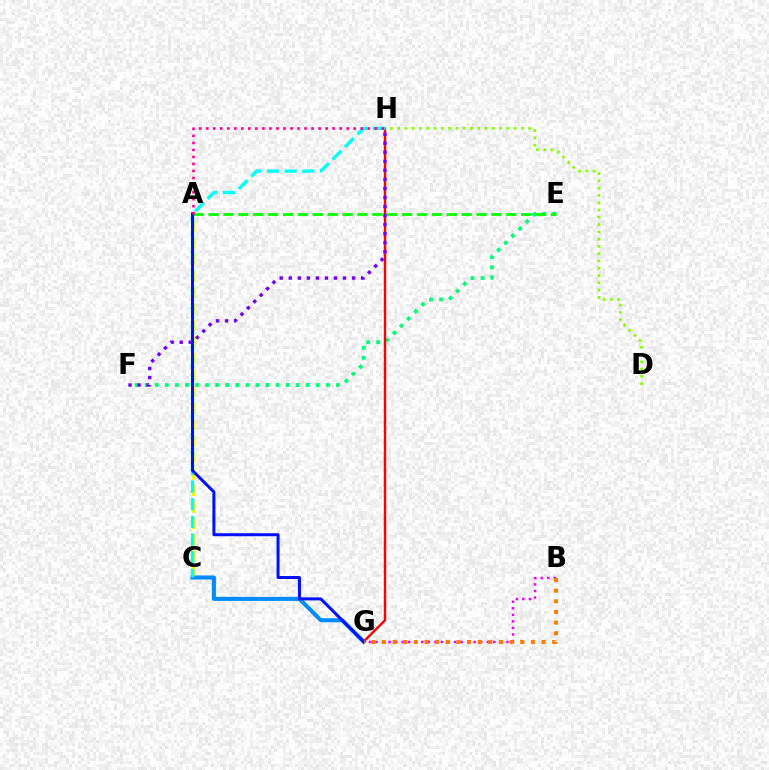{('E', 'F'): [{'color': '#00ff74', 'line_style': 'dotted', 'thickness': 2.74}], ('A', 'C'): [{'color': '#fcf500', 'line_style': 'dashed', 'thickness': 2.24}], ('A', 'E'): [{'color': '#08ff00', 'line_style': 'dashed', 'thickness': 2.02}], ('G', 'H'): [{'color': '#ff0000', 'line_style': 'solid', 'thickness': 1.71}], ('C', 'G'): [{'color': '#008cff', 'line_style': 'solid', 'thickness': 2.91}], ('C', 'H'): [{'color': '#00fff6', 'line_style': 'dashed', 'thickness': 2.4}], ('A', 'G'): [{'color': '#0010ff', 'line_style': 'solid', 'thickness': 2.15}], ('F', 'H'): [{'color': '#7200ff', 'line_style': 'dotted', 'thickness': 2.46}], ('B', 'G'): [{'color': '#ee00ff', 'line_style': 'dotted', 'thickness': 1.78}, {'color': '#ff7c00', 'line_style': 'dotted', 'thickness': 2.89}], ('A', 'H'): [{'color': '#ff0094', 'line_style': 'dotted', 'thickness': 1.91}], ('D', 'H'): [{'color': '#84ff00', 'line_style': 'dotted', 'thickness': 1.98}]}